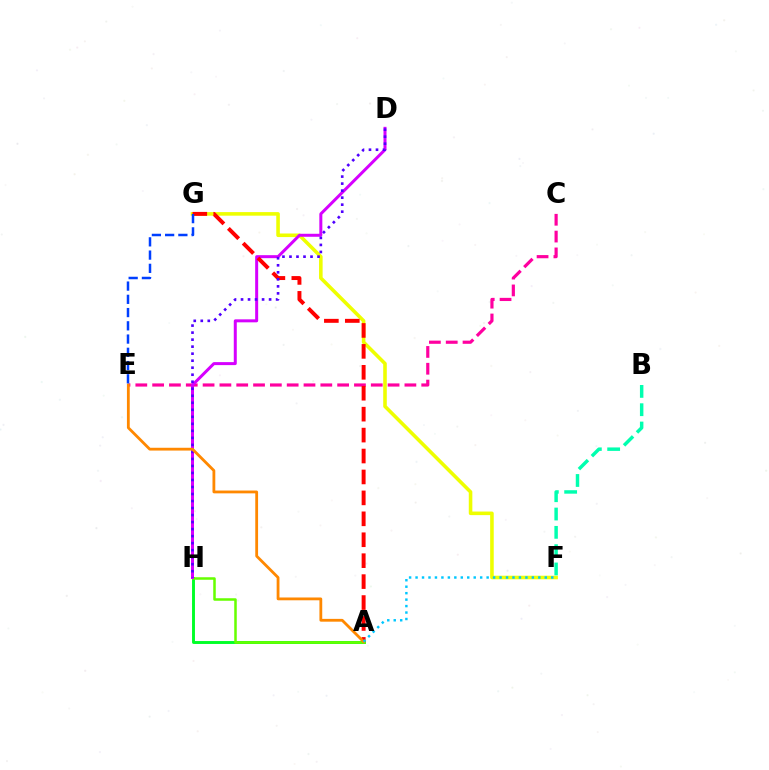{('F', 'G'): [{'color': '#eeff00', 'line_style': 'solid', 'thickness': 2.57}], ('C', 'E'): [{'color': '#ff00a0', 'line_style': 'dashed', 'thickness': 2.28}], ('A', 'H'): [{'color': '#00ff27', 'line_style': 'solid', 'thickness': 2.1}, {'color': '#66ff00', 'line_style': 'solid', 'thickness': 1.81}], ('D', 'H'): [{'color': '#d600ff', 'line_style': 'solid', 'thickness': 2.16}, {'color': '#4f00ff', 'line_style': 'dotted', 'thickness': 1.91}], ('A', 'G'): [{'color': '#ff0000', 'line_style': 'dashed', 'thickness': 2.84}], ('A', 'E'): [{'color': '#ff8800', 'line_style': 'solid', 'thickness': 2.02}], ('A', 'F'): [{'color': '#00c7ff', 'line_style': 'dotted', 'thickness': 1.76}], ('B', 'F'): [{'color': '#00ffaf', 'line_style': 'dashed', 'thickness': 2.49}], ('E', 'G'): [{'color': '#003fff', 'line_style': 'dashed', 'thickness': 1.8}]}